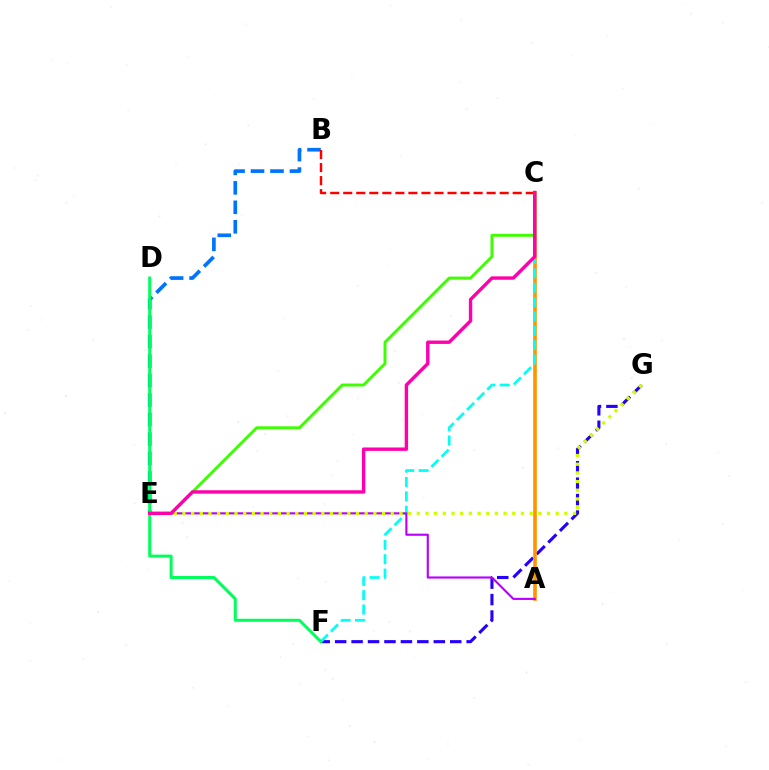{('F', 'G'): [{'color': '#2500ff', 'line_style': 'dashed', 'thickness': 2.23}], ('A', 'C'): [{'color': '#ff9400', 'line_style': 'solid', 'thickness': 2.61}], ('C', 'F'): [{'color': '#00fff6', 'line_style': 'dashed', 'thickness': 1.95}], ('B', 'E'): [{'color': '#0074ff', 'line_style': 'dashed', 'thickness': 2.65}], ('B', 'C'): [{'color': '#ff0000', 'line_style': 'dashed', 'thickness': 1.77}], ('A', 'E'): [{'color': '#b900ff', 'line_style': 'solid', 'thickness': 1.53}], ('E', 'G'): [{'color': '#d1ff00', 'line_style': 'dotted', 'thickness': 2.36}], ('C', 'E'): [{'color': '#3dff00', 'line_style': 'solid', 'thickness': 2.11}, {'color': '#ff00ac', 'line_style': 'solid', 'thickness': 2.44}], ('D', 'F'): [{'color': '#00ff5c', 'line_style': 'solid', 'thickness': 2.18}]}